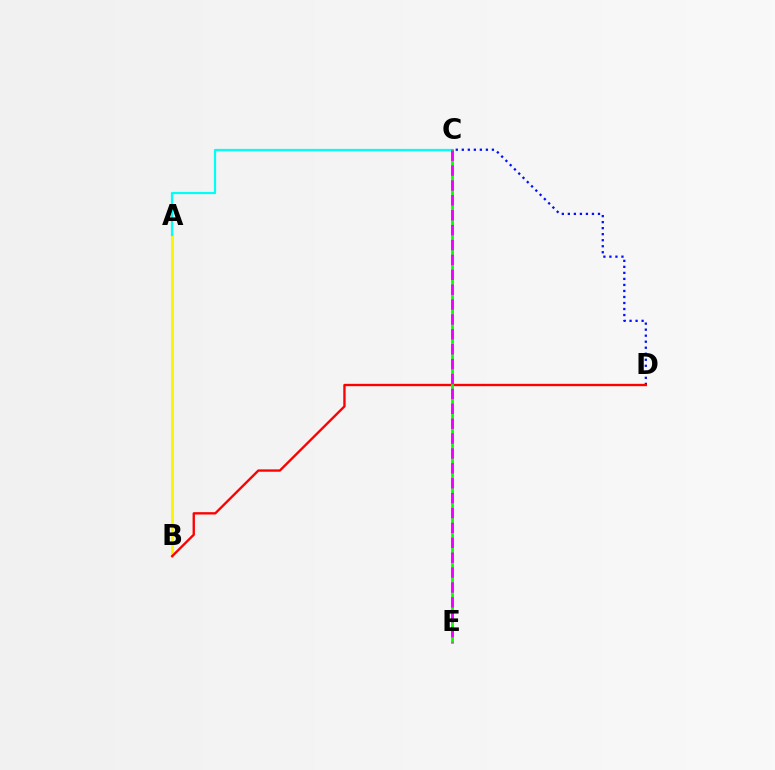{('A', 'B'): [{'color': '#fcf500', 'line_style': 'solid', 'thickness': 2.2}], ('C', 'D'): [{'color': '#0010ff', 'line_style': 'dotted', 'thickness': 1.64}], ('A', 'C'): [{'color': '#00fff6', 'line_style': 'solid', 'thickness': 1.61}], ('B', 'D'): [{'color': '#ff0000', 'line_style': 'solid', 'thickness': 1.69}], ('C', 'E'): [{'color': '#08ff00', 'line_style': 'solid', 'thickness': 2.03}, {'color': '#ee00ff', 'line_style': 'dashed', 'thickness': 2.02}]}